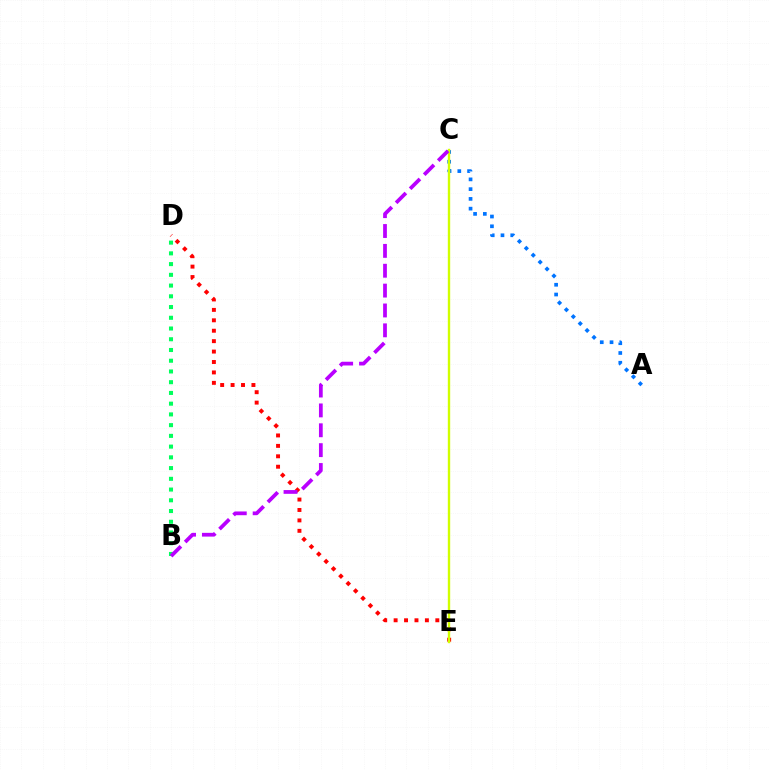{('D', 'E'): [{'color': '#ff0000', 'line_style': 'dotted', 'thickness': 2.83}], ('A', 'C'): [{'color': '#0074ff', 'line_style': 'dotted', 'thickness': 2.65}], ('B', 'D'): [{'color': '#00ff5c', 'line_style': 'dotted', 'thickness': 2.92}], ('C', 'E'): [{'color': '#d1ff00', 'line_style': 'solid', 'thickness': 1.72}], ('B', 'C'): [{'color': '#b900ff', 'line_style': 'dashed', 'thickness': 2.7}]}